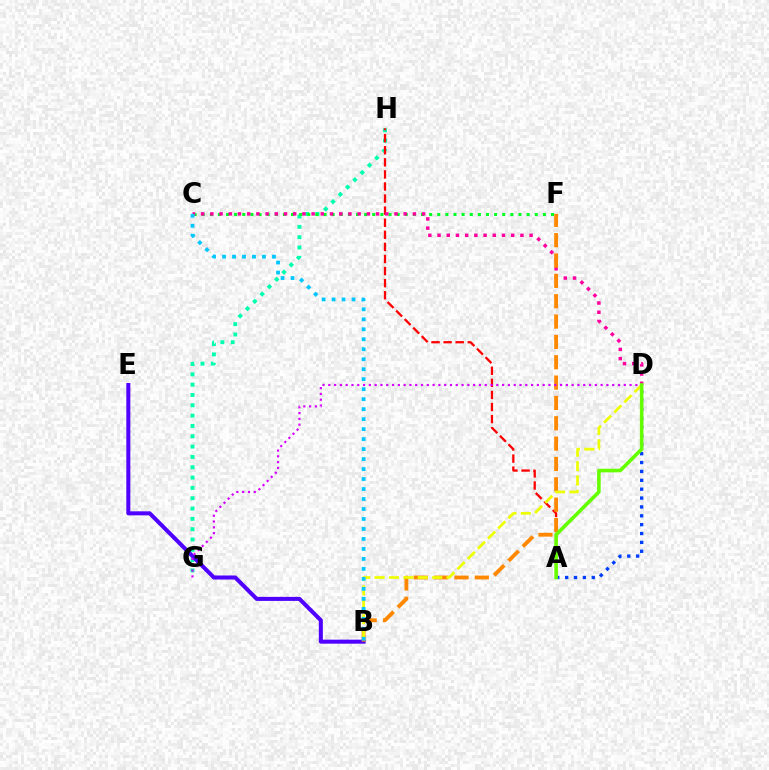{('G', 'H'): [{'color': '#00ffaf', 'line_style': 'dotted', 'thickness': 2.81}], ('C', 'F'): [{'color': '#00ff27', 'line_style': 'dotted', 'thickness': 2.21}], ('A', 'D'): [{'color': '#003fff', 'line_style': 'dotted', 'thickness': 2.41}, {'color': '#66ff00', 'line_style': 'solid', 'thickness': 2.58}], ('A', 'H'): [{'color': '#ff0000', 'line_style': 'dashed', 'thickness': 1.64}], ('B', 'E'): [{'color': '#4f00ff', 'line_style': 'solid', 'thickness': 2.9}], ('C', 'D'): [{'color': '#ff00a0', 'line_style': 'dotted', 'thickness': 2.5}], ('B', 'F'): [{'color': '#ff8800', 'line_style': 'dashed', 'thickness': 2.76}], ('B', 'D'): [{'color': '#eeff00', 'line_style': 'dashed', 'thickness': 1.96}], ('D', 'G'): [{'color': '#d600ff', 'line_style': 'dotted', 'thickness': 1.57}], ('B', 'C'): [{'color': '#00c7ff', 'line_style': 'dotted', 'thickness': 2.71}]}